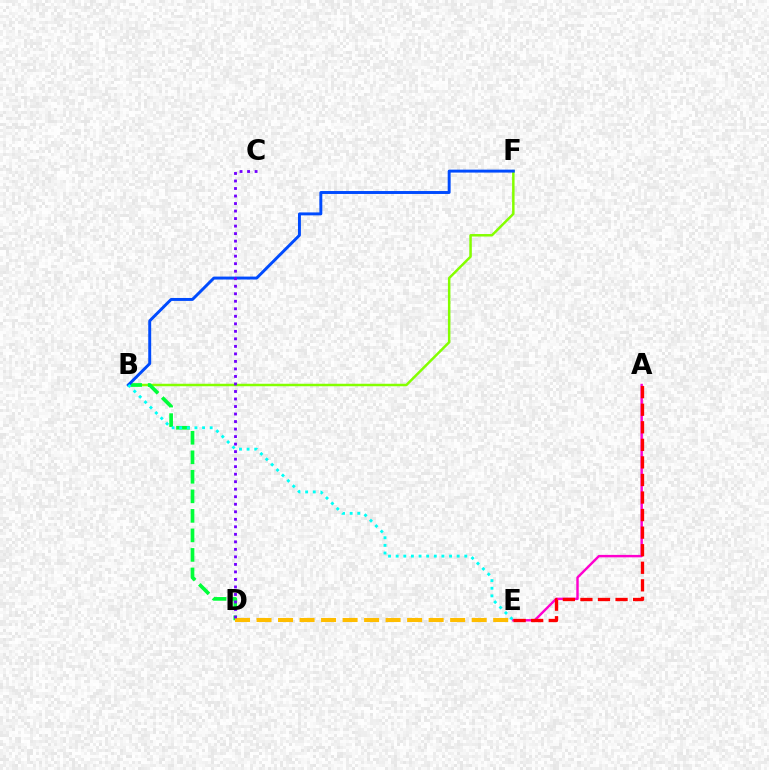{('B', 'F'): [{'color': '#84ff00', 'line_style': 'solid', 'thickness': 1.79}, {'color': '#004bff', 'line_style': 'solid', 'thickness': 2.12}], ('B', 'D'): [{'color': '#00ff39', 'line_style': 'dashed', 'thickness': 2.65}], ('A', 'E'): [{'color': '#ff00cf', 'line_style': 'solid', 'thickness': 1.75}, {'color': '#ff0000', 'line_style': 'dashed', 'thickness': 2.39}], ('D', 'E'): [{'color': '#ffbd00', 'line_style': 'dashed', 'thickness': 2.92}], ('C', 'D'): [{'color': '#7200ff', 'line_style': 'dotted', 'thickness': 2.04}], ('B', 'E'): [{'color': '#00fff6', 'line_style': 'dotted', 'thickness': 2.07}]}